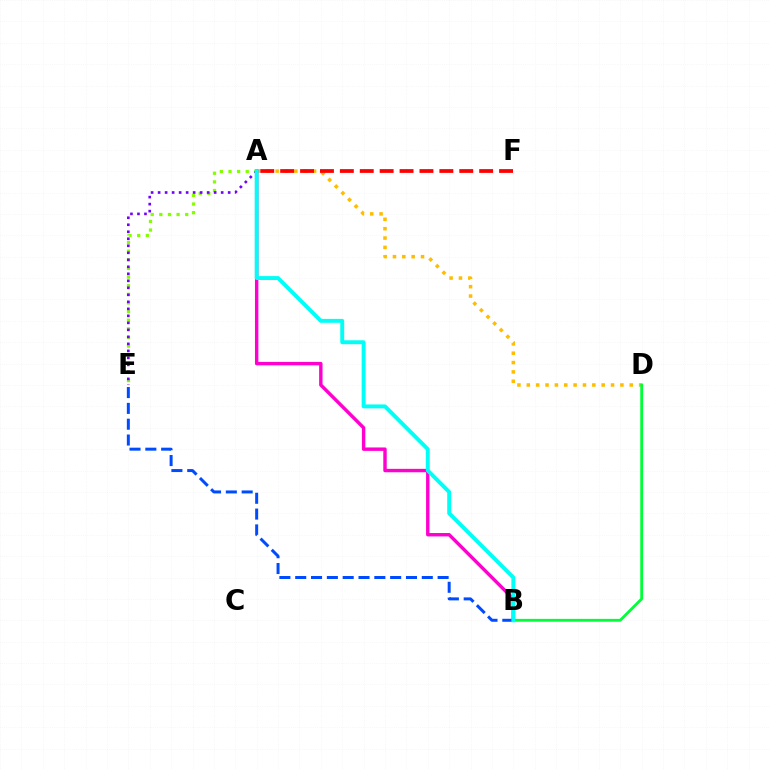{('A', 'E'): [{'color': '#84ff00', 'line_style': 'dotted', 'thickness': 2.34}, {'color': '#7200ff', 'line_style': 'dotted', 'thickness': 1.9}], ('A', 'D'): [{'color': '#ffbd00', 'line_style': 'dotted', 'thickness': 2.54}], ('B', 'D'): [{'color': '#00ff39', 'line_style': 'solid', 'thickness': 2.03}], ('A', 'F'): [{'color': '#ff0000', 'line_style': 'dashed', 'thickness': 2.7}], ('A', 'B'): [{'color': '#ff00cf', 'line_style': 'solid', 'thickness': 2.46}, {'color': '#00fff6', 'line_style': 'solid', 'thickness': 2.81}], ('B', 'E'): [{'color': '#004bff', 'line_style': 'dashed', 'thickness': 2.15}]}